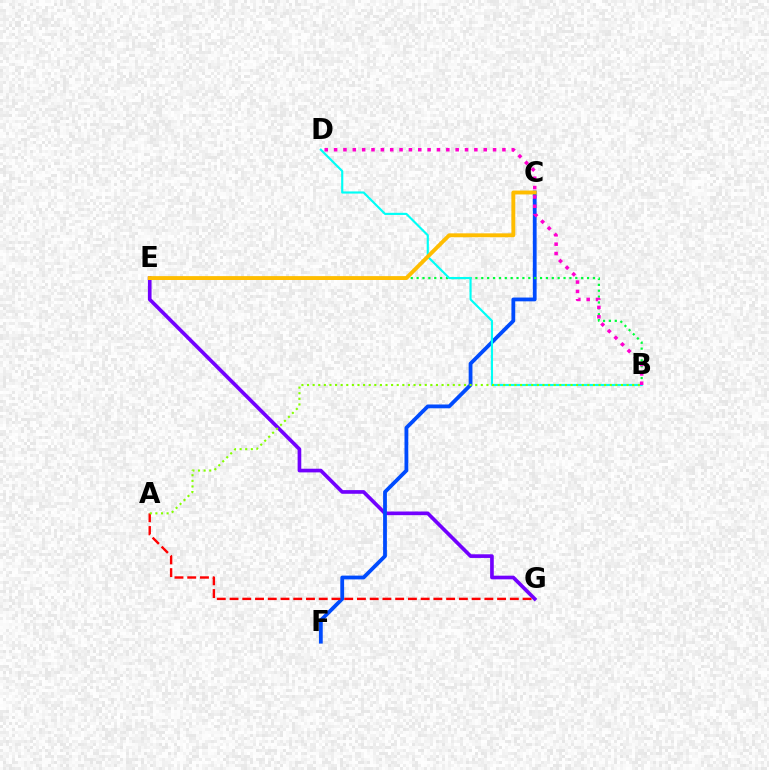{('E', 'G'): [{'color': '#7200ff', 'line_style': 'solid', 'thickness': 2.63}], ('C', 'F'): [{'color': '#004bff', 'line_style': 'solid', 'thickness': 2.73}], ('A', 'G'): [{'color': '#ff0000', 'line_style': 'dashed', 'thickness': 1.73}], ('B', 'E'): [{'color': '#00ff39', 'line_style': 'dotted', 'thickness': 1.6}], ('B', 'D'): [{'color': '#00fff6', 'line_style': 'solid', 'thickness': 1.55}, {'color': '#ff00cf', 'line_style': 'dotted', 'thickness': 2.54}], ('A', 'B'): [{'color': '#84ff00', 'line_style': 'dotted', 'thickness': 1.52}], ('C', 'E'): [{'color': '#ffbd00', 'line_style': 'solid', 'thickness': 2.8}]}